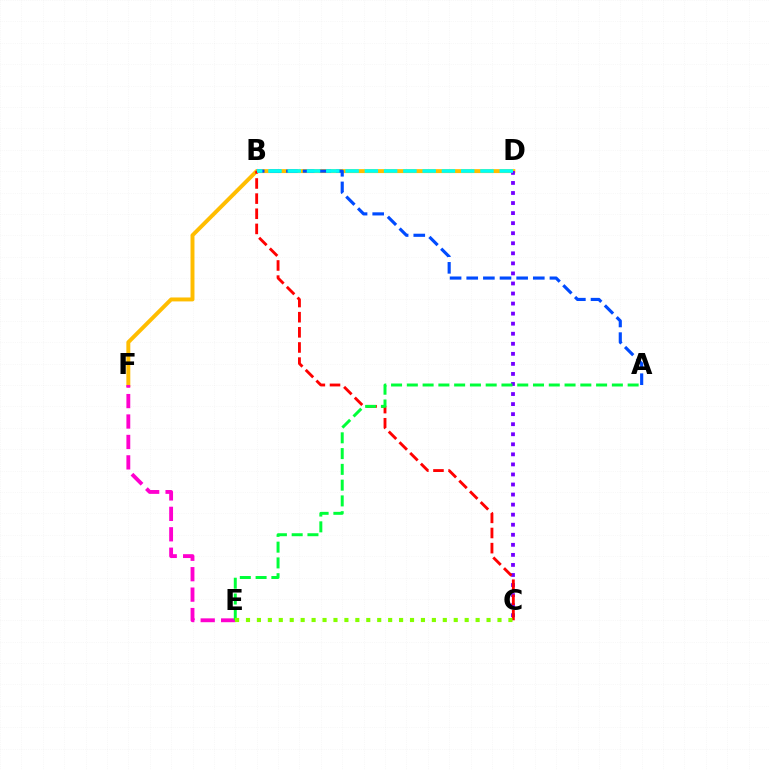{('D', 'F'): [{'color': '#ffbd00', 'line_style': 'solid', 'thickness': 2.84}], ('A', 'B'): [{'color': '#004bff', 'line_style': 'dashed', 'thickness': 2.26}], ('E', 'F'): [{'color': '#ff00cf', 'line_style': 'dashed', 'thickness': 2.78}], ('C', 'D'): [{'color': '#7200ff', 'line_style': 'dotted', 'thickness': 2.73}], ('B', 'C'): [{'color': '#ff0000', 'line_style': 'dashed', 'thickness': 2.06}], ('B', 'D'): [{'color': '#00fff6', 'line_style': 'dashed', 'thickness': 2.62}], ('A', 'E'): [{'color': '#00ff39', 'line_style': 'dashed', 'thickness': 2.14}], ('C', 'E'): [{'color': '#84ff00', 'line_style': 'dotted', 'thickness': 2.97}]}